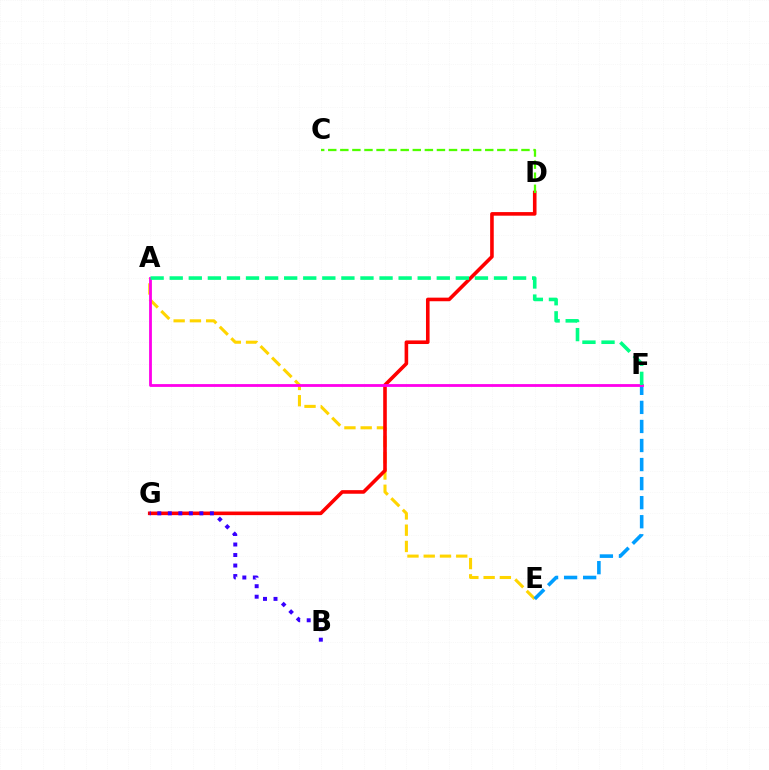{('A', 'E'): [{'color': '#ffd500', 'line_style': 'dashed', 'thickness': 2.21}], ('D', 'G'): [{'color': '#ff0000', 'line_style': 'solid', 'thickness': 2.59}], ('E', 'F'): [{'color': '#009eff', 'line_style': 'dashed', 'thickness': 2.59}], ('B', 'G'): [{'color': '#3700ff', 'line_style': 'dotted', 'thickness': 2.86}], ('A', 'F'): [{'color': '#ff00ed', 'line_style': 'solid', 'thickness': 2.02}, {'color': '#00ff86', 'line_style': 'dashed', 'thickness': 2.59}], ('C', 'D'): [{'color': '#4fff00', 'line_style': 'dashed', 'thickness': 1.64}]}